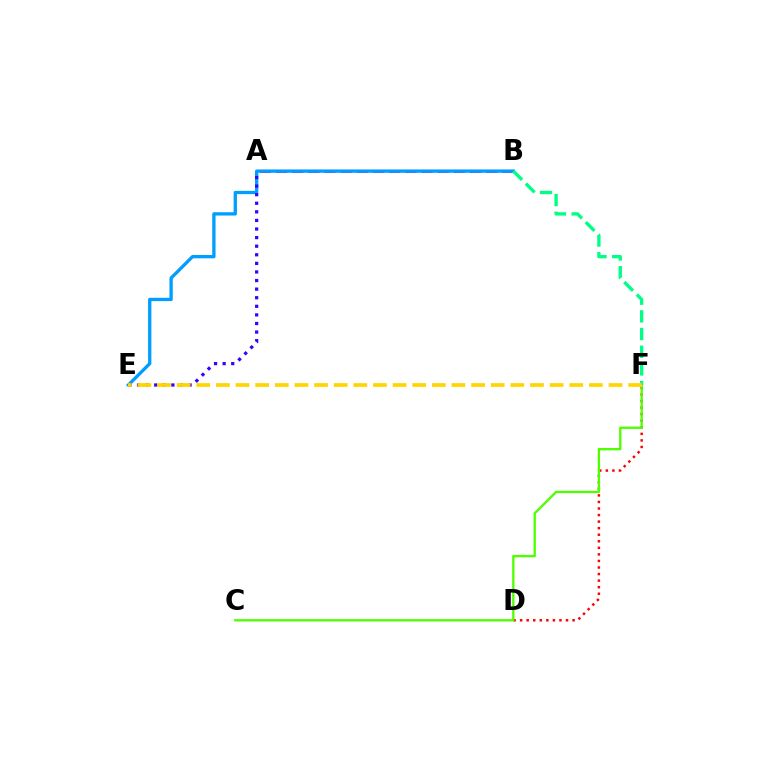{('A', 'B'): [{'color': '#ff00ed', 'line_style': 'dashed', 'thickness': 2.2}], ('D', 'F'): [{'color': '#ff0000', 'line_style': 'dotted', 'thickness': 1.78}], ('B', 'E'): [{'color': '#009eff', 'line_style': 'solid', 'thickness': 2.38}], ('C', 'F'): [{'color': '#4fff00', 'line_style': 'solid', 'thickness': 1.67}], ('B', 'F'): [{'color': '#00ff86', 'line_style': 'dashed', 'thickness': 2.4}], ('A', 'E'): [{'color': '#3700ff', 'line_style': 'dotted', 'thickness': 2.33}], ('E', 'F'): [{'color': '#ffd500', 'line_style': 'dashed', 'thickness': 2.67}]}